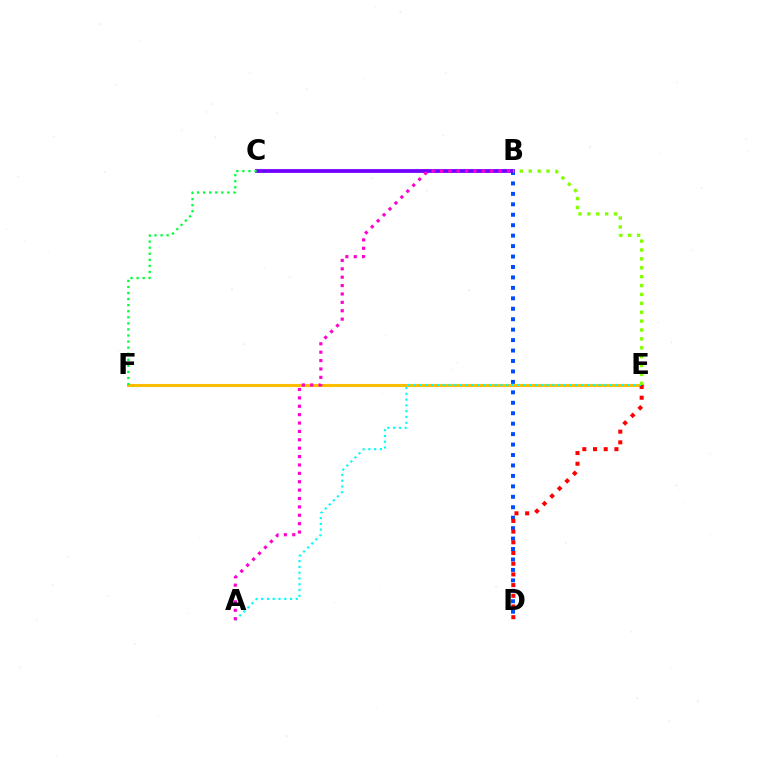{('B', 'D'): [{'color': '#004bff', 'line_style': 'dotted', 'thickness': 2.84}], ('B', 'C'): [{'color': '#7200ff', 'line_style': 'solid', 'thickness': 2.73}], ('E', 'F'): [{'color': '#ffbd00', 'line_style': 'solid', 'thickness': 2.21}], ('D', 'E'): [{'color': '#ff0000', 'line_style': 'dotted', 'thickness': 2.91}], ('A', 'E'): [{'color': '#00fff6', 'line_style': 'dotted', 'thickness': 1.57}], ('C', 'F'): [{'color': '#00ff39', 'line_style': 'dotted', 'thickness': 1.65}], ('B', 'E'): [{'color': '#84ff00', 'line_style': 'dotted', 'thickness': 2.42}], ('A', 'B'): [{'color': '#ff00cf', 'line_style': 'dotted', 'thickness': 2.28}]}